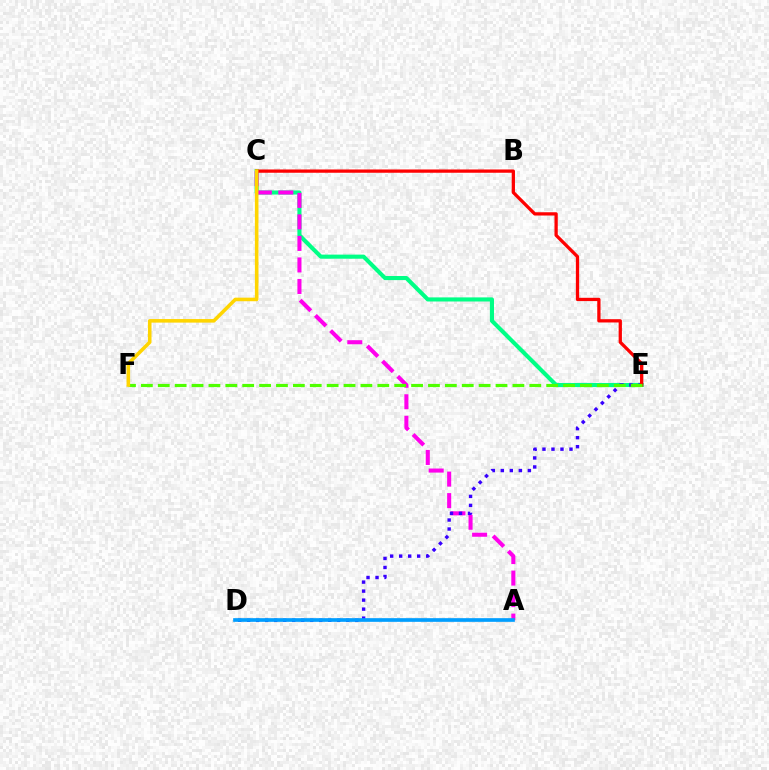{('C', 'E'): [{'color': '#00ff86', 'line_style': 'solid', 'thickness': 2.95}, {'color': '#ff0000', 'line_style': 'solid', 'thickness': 2.36}], ('A', 'C'): [{'color': '#ff00ed', 'line_style': 'dashed', 'thickness': 2.92}], ('D', 'E'): [{'color': '#3700ff', 'line_style': 'dotted', 'thickness': 2.45}], ('E', 'F'): [{'color': '#4fff00', 'line_style': 'dashed', 'thickness': 2.29}], ('A', 'D'): [{'color': '#009eff', 'line_style': 'solid', 'thickness': 2.65}], ('C', 'F'): [{'color': '#ffd500', 'line_style': 'solid', 'thickness': 2.57}]}